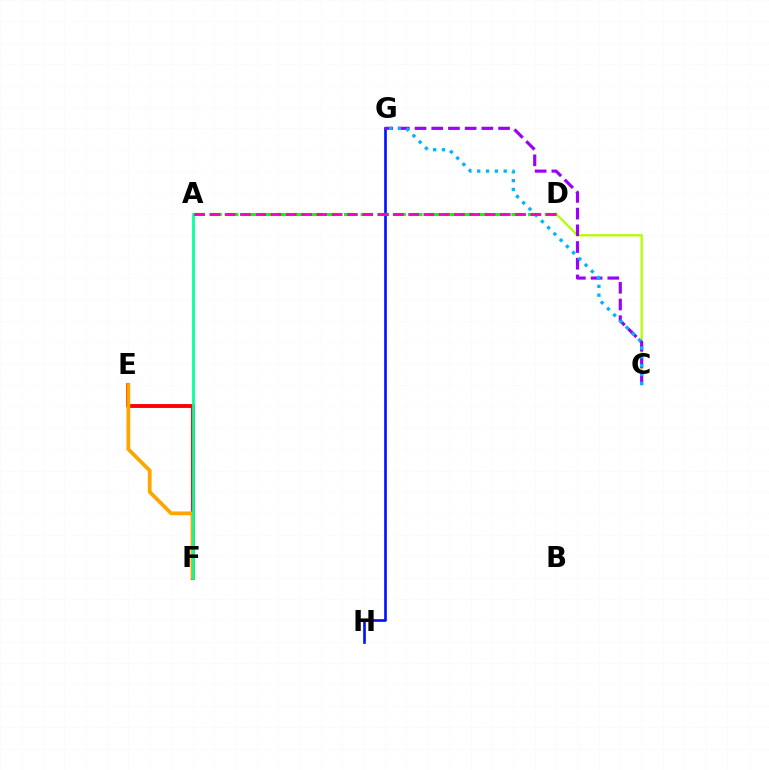{('C', 'D'): [{'color': '#b3ff00', 'line_style': 'solid', 'thickness': 1.65}], ('G', 'H'): [{'color': '#0010ff', 'line_style': 'solid', 'thickness': 1.9}], ('E', 'F'): [{'color': '#ff0000', 'line_style': 'solid', 'thickness': 2.78}, {'color': '#ffa500', 'line_style': 'solid', 'thickness': 2.71}], ('A', 'D'): [{'color': '#08ff00', 'line_style': 'dashed', 'thickness': 2.27}, {'color': '#ff00bd', 'line_style': 'dashed', 'thickness': 2.08}], ('C', 'G'): [{'color': '#9b00ff', 'line_style': 'dashed', 'thickness': 2.27}, {'color': '#00b5ff', 'line_style': 'dotted', 'thickness': 2.4}], ('A', 'F'): [{'color': '#00ff9d', 'line_style': 'solid', 'thickness': 1.93}]}